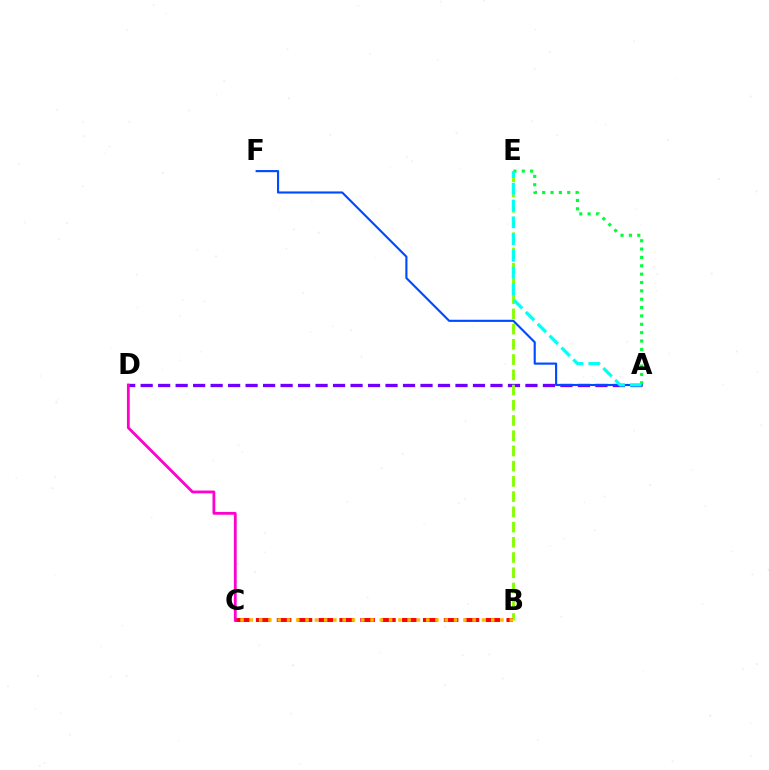{('A', 'D'): [{'color': '#7200ff', 'line_style': 'dashed', 'thickness': 2.38}], ('B', 'E'): [{'color': '#84ff00', 'line_style': 'dashed', 'thickness': 2.07}], ('A', 'F'): [{'color': '#004bff', 'line_style': 'solid', 'thickness': 1.54}], ('A', 'E'): [{'color': '#00ff39', 'line_style': 'dotted', 'thickness': 2.27}, {'color': '#00fff6', 'line_style': 'dashed', 'thickness': 2.28}], ('B', 'C'): [{'color': '#ff0000', 'line_style': 'dashed', 'thickness': 2.84}, {'color': '#ffbd00', 'line_style': 'dotted', 'thickness': 2.52}], ('C', 'D'): [{'color': '#ff00cf', 'line_style': 'solid', 'thickness': 2.01}]}